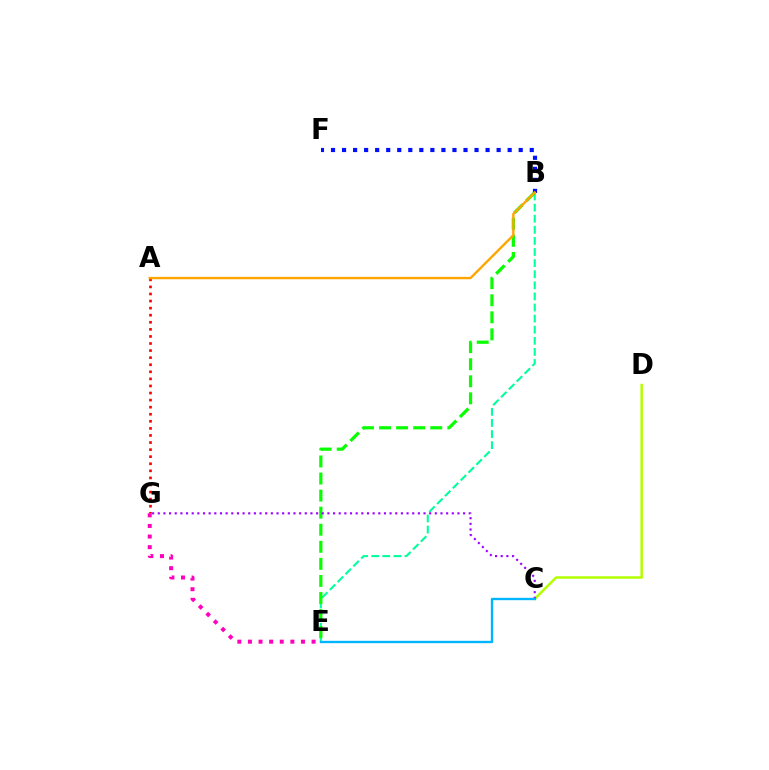{('E', 'G'): [{'color': '#ff00bd', 'line_style': 'dotted', 'thickness': 2.88}], ('C', 'D'): [{'color': '#b3ff00', 'line_style': 'solid', 'thickness': 1.8}], ('B', 'E'): [{'color': '#00ff9d', 'line_style': 'dashed', 'thickness': 1.51}, {'color': '#08ff00', 'line_style': 'dashed', 'thickness': 2.32}], ('C', 'G'): [{'color': '#9b00ff', 'line_style': 'dotted', 'thickness': 1.54}], ('C', 'E'): [{'color': '#00b5ff', 'line_style': 'solid', 'thickness': 1.71}], ('B', 'F'): [{'color': '#0010ff', 'line_style': 'dotted', 'thickness': 3.0}], ('A', 'G'): [{'color': '#ff0000', 'line_style': 'dotted', 'thickness': 1.92}], ('A', 'B'): [{'color': '#ffa500', 'line_style': 'solid', 'thickness': 1.71}]}